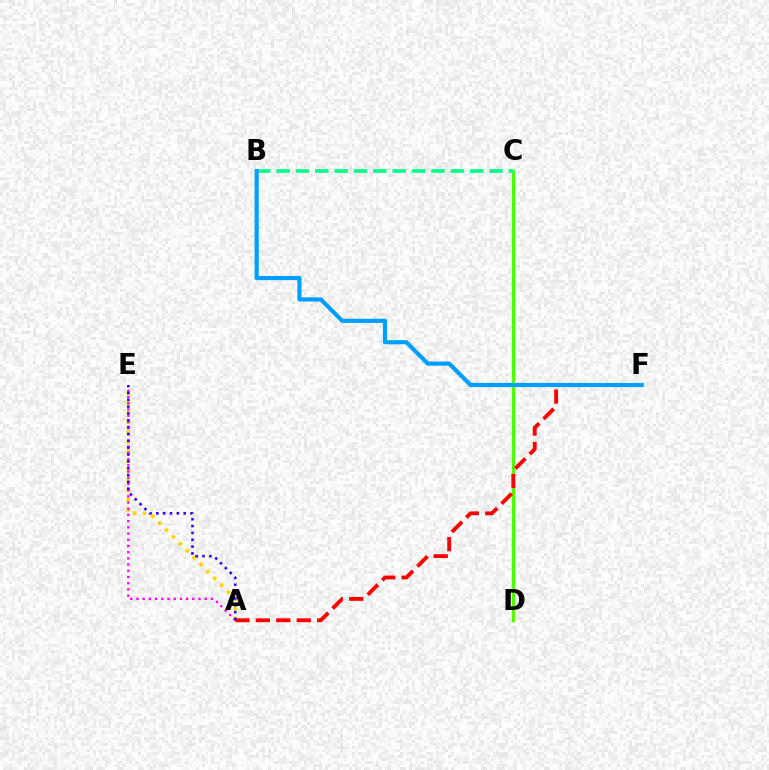{('A', 'E'): [{'color': '#ffd500', 'line_style': 'dotted', 'thickness': 2.64}, {'color': '#ff00ed', 'line_style': 'dotted', 'thickness': 1.69}, {'color': '#3700ff', 'line_style': 'dotted', 'thickness': 1.86}], ('C', 'D'): [{'color': '#4fff00', 'line_style': 'solid', 'thickness': 2.43}], ('A', 'F'): [{'color': '#ff0000', 'line_style': 'dashed', 'thickness': 2.78}], ('B', 'C'): [{'color': '#00ff86', 'line_style': 'dashed', 'thickness': 2.63}], ('B', 'F'): [{'color': '#009eff', 'line_style': 'solid', 'thickness': 2.99}]}